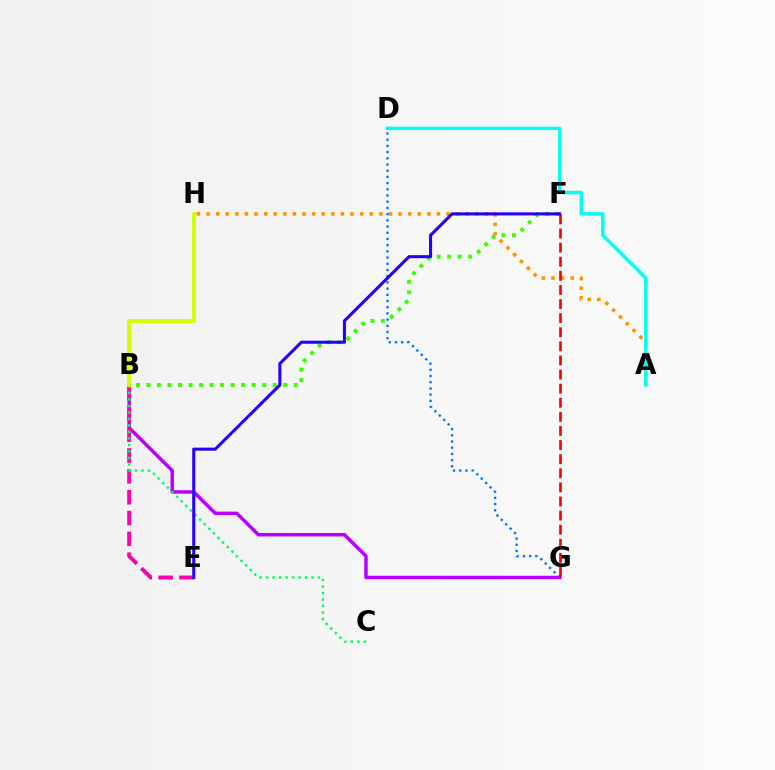{('A', 'H'): [{'color': '#ff9400', 'line_style': 'dotted', 'thickness': 2.61}], ('A', 'D'): [{'color': '#00fff6', 'line_style': 'solid', 'thickness': 2.48}], ('D', 'G'): [{'color': '#0074ff', 'line_style': 'dotted', 'thickness': 1.69}], ('B', 'F'): [{'color': '#3dff00', 'line_style': 'dotted', 'thickness': 2.86}], ('B', 'G'): [{'color': '#b900ff', 'line_style': 'solid', 'thickness': 2.5}], ('B', 'E'): [{'color': '#ff00ac', 'line_style': 'dashed', 'thickness': 2.83}], ('F', 'G'): [{'color': '#ff0000', 'line_style': 'dashed', 'thickness': 1.92}], ('B', 'C'): [{'color': '#00ff5c', 'line_style': 'dotted', 'thickness': 1.76}], ('E', 'F'): [{'color': '#2500ff', 'line_style': 'solid', 'thickness': 2.21}], ('B', 'H'): [{'color': '#d1ff00', 'line_style': 'solid', 'thickness': 2.78}]}